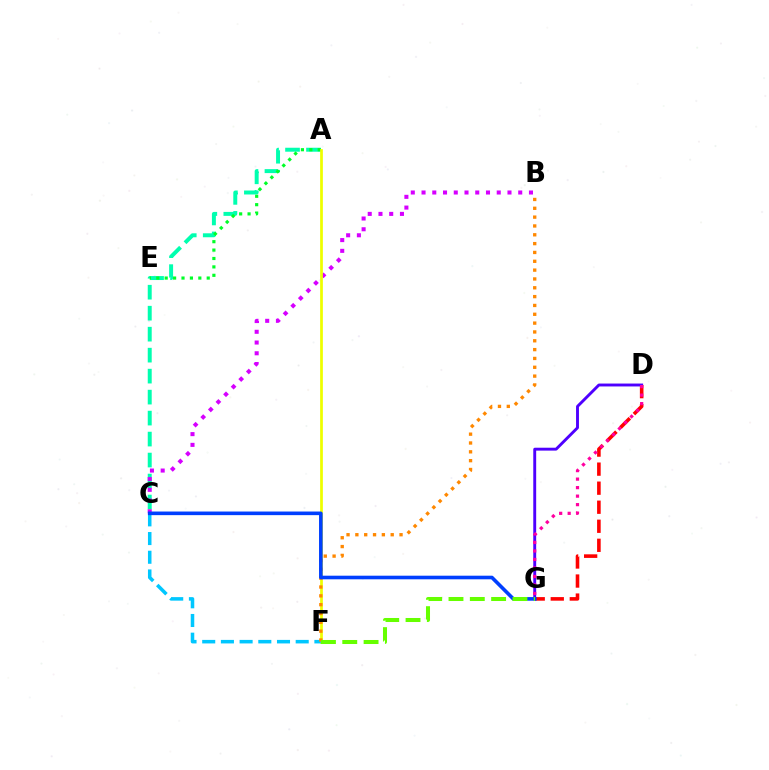{('D', 'G'): [{'color': '#ff0000', 'line_style': 'dashed', 'thickness': 2.59}, {'color': '#4f00ff', 'line_style': 'solid', 'thickness': 2.08}, {'color': '#ff00a0', 'line_style': 'dotted', 'thickness': 2.31}], ('A', 'C'): [{'color': '#00ffaf', 'line_style': 'dashed', 'thickness': 2.85}], ('A', 'E'): [{'color': '#00ff27', 'line_style': 'dotted', 'thickness': 2.28}], ('B', 'C'): [{'color': '#d600ff', 'line_style': 'dotted', 'thickness': 2.92}], ('A', 'F'): [{'color': '#eeff00', 'line_style': 'solid', 'thickness': 1.97}], ('C', 'F'): [{'color': '#00c7ff', 'line_style': 'dashed', 'thickness': 2.54}], ('B', 'F'): [{'color': '#ff8800', 'line_style': 'dotted', 'thickness': 2.4}], ('C', 'G'): [{'color': '#003fff', 'line_style': 'solid', 'thickness': 2.6}], ('F', 'G'): [{'color': '#66ff00', 'line_style': 'dashed', 'thickness': 2.9}]}